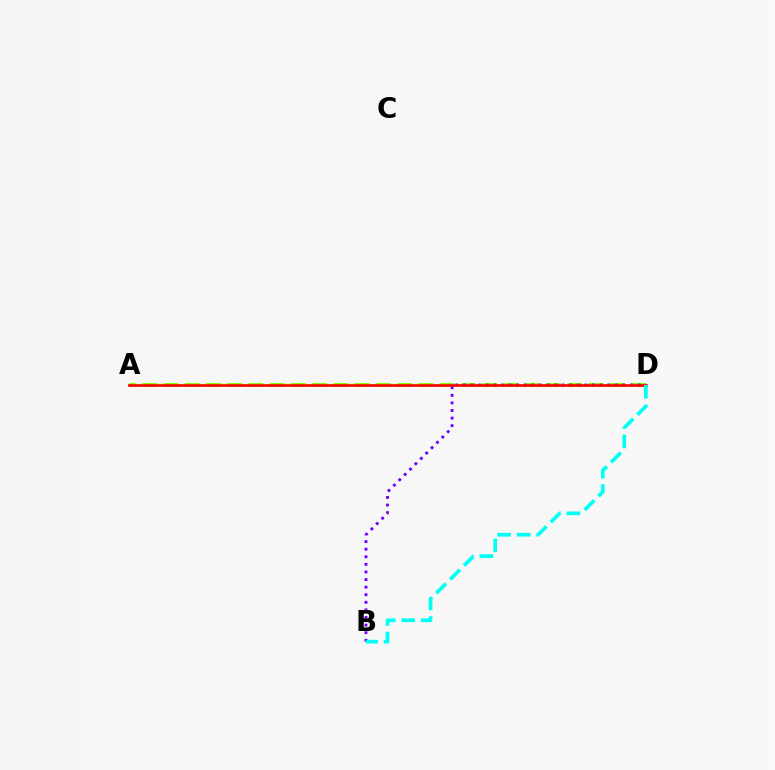{('A', 'D'): [{'color': '#84ff00', 'line_style': 'dashed', 'thickness': 2.89}, {'color': '#ff0000', 'line_style': 'solid', 'thickness': 1.92}], ('B', 'D'): [{'color': '#7200ff', 'line_style': 'dotted', 'thickness': 2.06}, {'color': '#00fff6', 'line_style': 'dashed', 'thickness': 2.65}]}